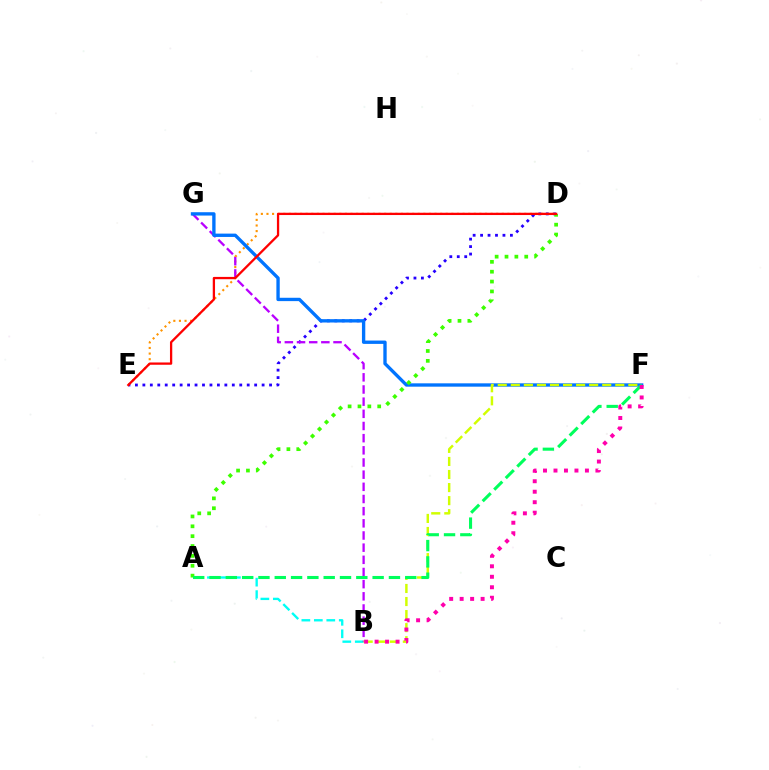{('D', 'E'): [{'color': '#ff9400', 'line_style': 'dotted', 'thickness': 1.52}, {'color': '#2500ff', 'line_style': 'dotted', 'thickness': 2.02}, {'color': '#ff0000', 'line_style': 'solid', 'thickness': 1.65}], ('A', 'B'): [{'color': '#00fff6', 'line_style': 'dashed', 'thickness': 1.69}], ('B', 'G'): [{'color': '#b900ff', 'line_style': 'dashed', 'thickness': 1.65}], ('F', 'G'): [{'color': '#0074ff', 'line_style': 'solid', 'thickness': 2.41}], ('A', 'D'): [{'color': '#3dff00', 'line_style': 'dotted', 'thickness': 2.68}], ('B', 'F'): [{'color': '#d1ff00', 'line_style': 'dashed', 'thickness': 1.77}, {'color': '#ff00ac', 'line_style': 'dotted', 'thickness': 2.85}], ('A', 'F'): [{'color': '#00ff5c', 'line_style': 'dashed', 'thickness': 2.22}]}